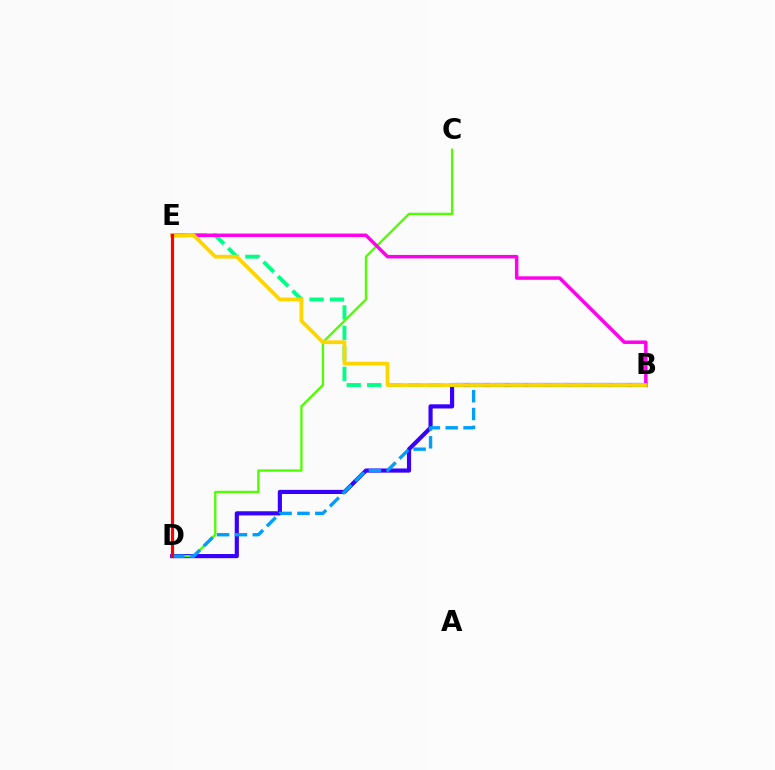{('B', 'D'): [{'color': '#3700ff', 'line_style': 'solid', 'thickness': 2.99}, {'color': '#009eff', 'line_style': 'dashed', 'thickness': 2.42}], ('B', 'E'): [{'color': '#00ff86', 'line_style': 'dashed', 'thickness': 2.78}, {'color': '#ff00ed', 'line_style': 'solid', 'thickness': 2.5}, {'color': '#ffd500', 'line_style': 'solid', 'thickness': 2.7}], ('C', 'D'): [{'color': '#4fff00', 'line_style': 'solid', 'thickness': 1.67}], ('D', 'E'): [{'color': '#ff0000', 'line_style': 'solid', 'thickness': 2.28}]}